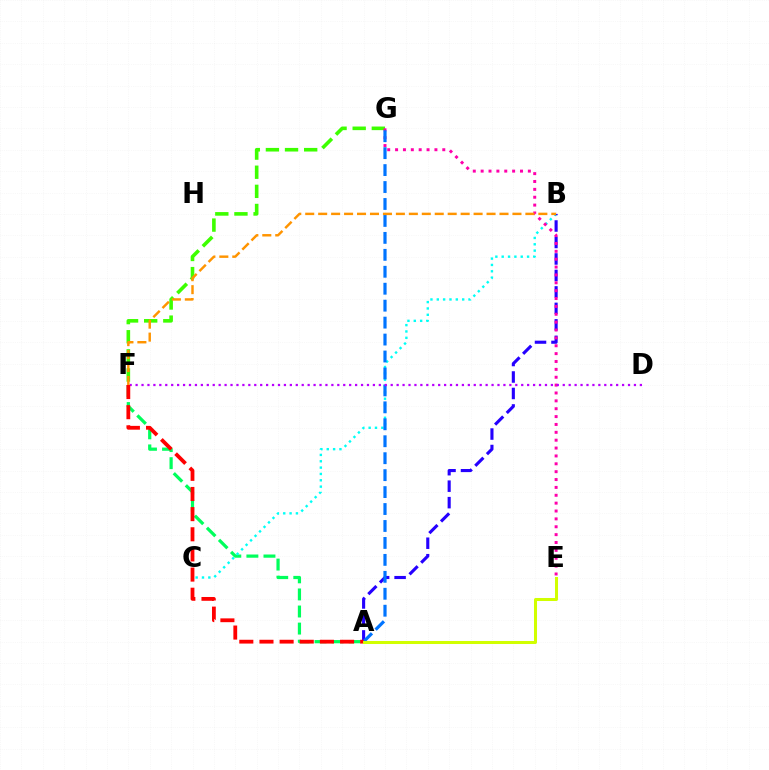{('F', 'G'): [{'color': '#3dff00', 'line_style': 'dashed', 'thickness': 2.6}], ('A', 'F'): [{'color': '#00ff5c', 'line_style': 'dashed', 'thickness': 2.32}, {'color': '#ff0000', 'line_style': 'dashed', 'thickness': 2.74}], ('B', 'C'): [{'color': '#00fff6', 'line_style': 'dotted', 'thickness': 1.72}], ('A', 'B'): [{'color': '#2500ff', 'line_style': 'dashed', 'thickness': 2.24}], ('E', 'G'): [{'color': '#ff00ac', 'line_style': 'dotted', 'thickness': 2.14}], ('A', 'G'): [{'color': '#0074ff', 'line_style': 'dashed', 'thickness': 2.3}], ('D', 'F'): [{'color': '#b900ff', 'line_style': 'dotted', 'thickness': 1.61}], ('A', 'E'): [{'color': '#d1ff00', 'line_style': 'solid', 'thickness': 2.18}], ('B', 'F'): [{'color': '#ff9400', 'line_style': 'dashed', 'thickness': 1.76}]}